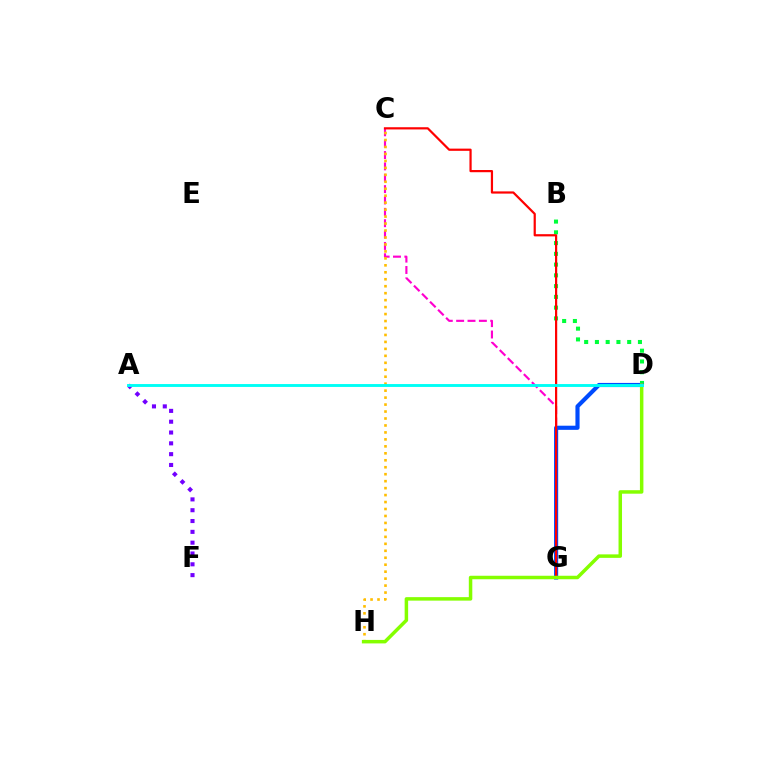{('A', 'F'): [{'color': '#7200ff', 'line_style': 'dotted', 'thickness': 2.94}], ('C', 'G'): [{'color': '#ff00cf', 'line_style': 'dashed', 'thickness': 1.54}, {'color': '#ff0000', 'line_style': 'solid', 'thickness': 1.59}], ('B', 'D'): [{'color': '#00ff39', 'line_style': 'dotted', 'thickness': 2.92}], ('D', 'G'): [{'color': '#004bff', 'line_style': 'solid', 'thickness': 2.98}], ('C', 'H'): [{'color': '#ffbd00', 'line_style': 'dotted', 'thickness': 1.89}], ('D', 'H'): [{'color': '#84ff00', 'line_style': 'solid', 'thickness': 2.51}], ('A', 'D'): [{'color': '#00fff6', 'line_style': 'solid', 'thickness': 2.08}]}